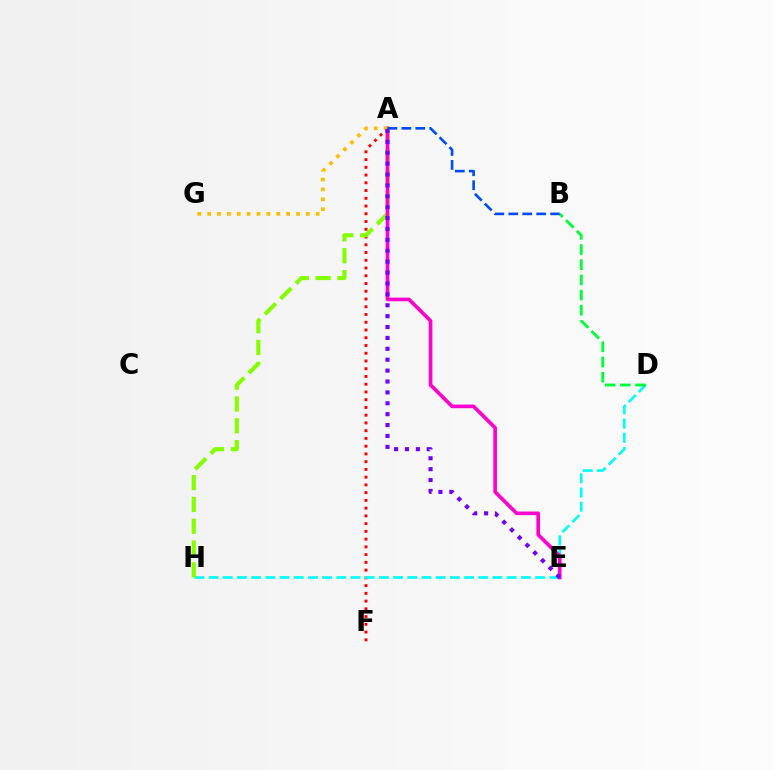{('A', 'F'): [{'color': '#ff0000', 'line_style': 'dotted', 'thickness': 2.1}], ('D', 'H'): [{'color': '#00fff6', 'line_style': 'dashed', 'thickness': 1.93}], ('A', 'H'): [{'color': '#84ff00', 'line_style': 'dashed', 'thickness': 2.96}], ('B', 'D'): [{'color': '#00ff39', 'line_style': 'dashed', 'thickness': 2.06}], ('A', 'E'): [{'color': '#ff00cf', 'line_style': 'solid', 'thickness': 2.62}, {'color': '#7200ff', 'line_style': 'dotted', 'thickness': 2.96}], ('A', 'G'): [{'color': '#ffbd00', 'line_style': 'dotted', 'thickness': 2.68}], ('A', 'B'): [{'color': '#004bff', 'line_style': 'dashed', 'thickness': 1.89}]}